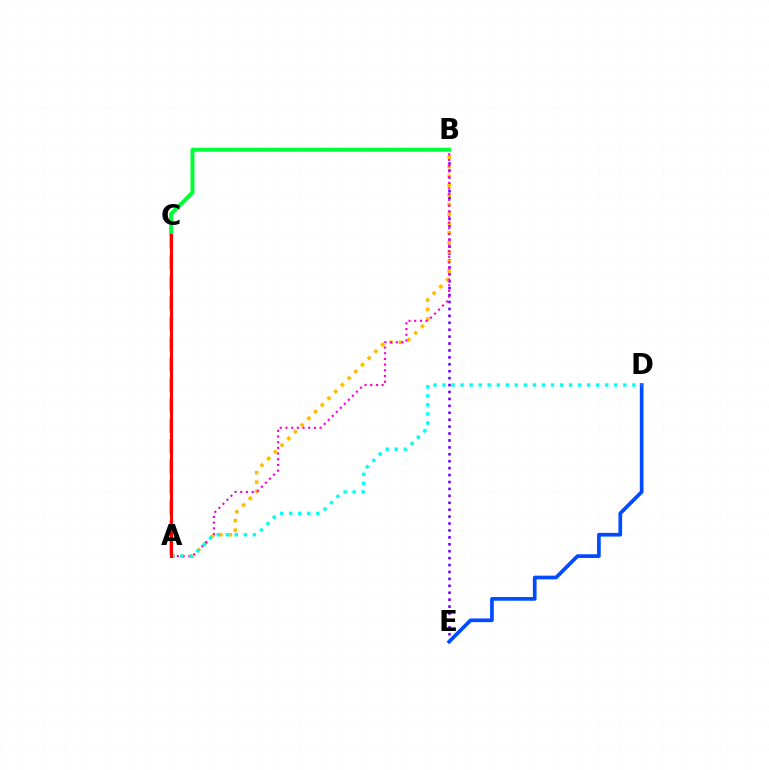{('B', 'E'): [{'color': '#7200ff', 'line_style': 'dotted', 'thickness': 1.88}], ('D', 'E'): [{'color': '#004bff', 'line_style': 'solid', 'thickness': 2.66}], ('A', 'B'): [{'color': '#ffbd00', 'line_style': 'dotted', 'thickness': 2.58}, {'color': '#ff00cf', 'line_style': 'dotted', 'thickness': 1.55}], ('A', 'D'): [{'color': '#00fff6', 'line_style': 'dotted', 'thickness': 2.46}], ('B', 'C'): [{'color': '#00ff39', 'line_style': 'solid', 'thickness': 2.87}], ('A', 'C'): [{'color': '#84ff00', 'line_style': 'dashed', 'thickness': 2.77}, {'color': '#ff0000', 'line_style': 'solid', 'thickness': 2.21}]}